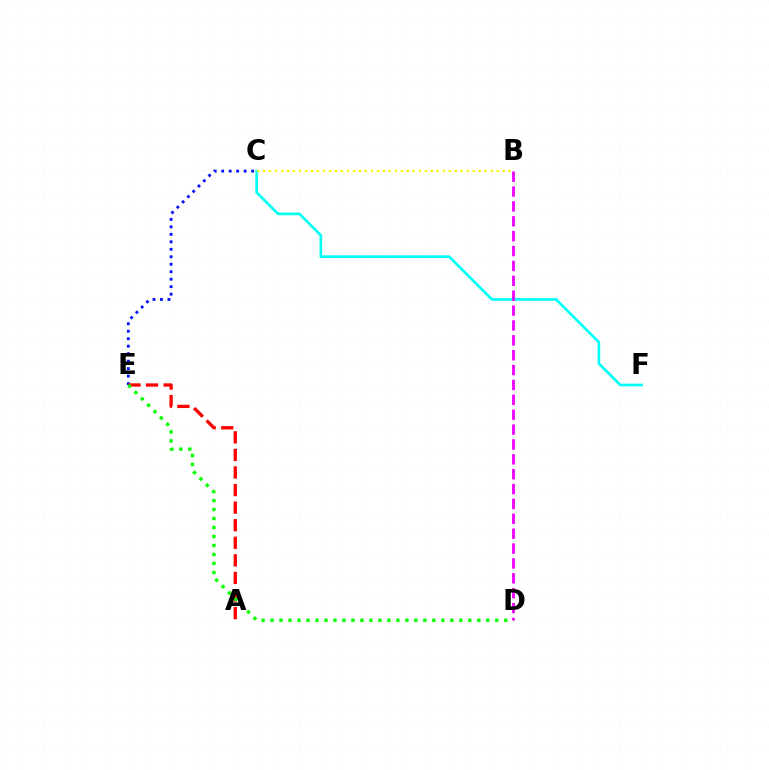{('C', 'F'): [{'color': '#00fff6', 'line_style': 'solid', 'thickness': 1.93}], ('C', 'E'): [{'color': '#0010ff', 'line_style': 'dotted', 'thickness': 2.03}], ('A', 'E'): [{'color': '#ff0000', 'line_style': 'dashed', 'thickness': 2.39}], ('D', 'E'): [{'color': '#08ff00', 'line_style': 'dotted', 'thickness': 2.44}], ('B', 'D'): [{'color': '#ee00ff', 'line_style': 'dashed', 'thickness': 2.02}], ('B', 'C'): [{'color': '#fcf500', 'line_style': 'dotted', 'thickness': 1.63}]}